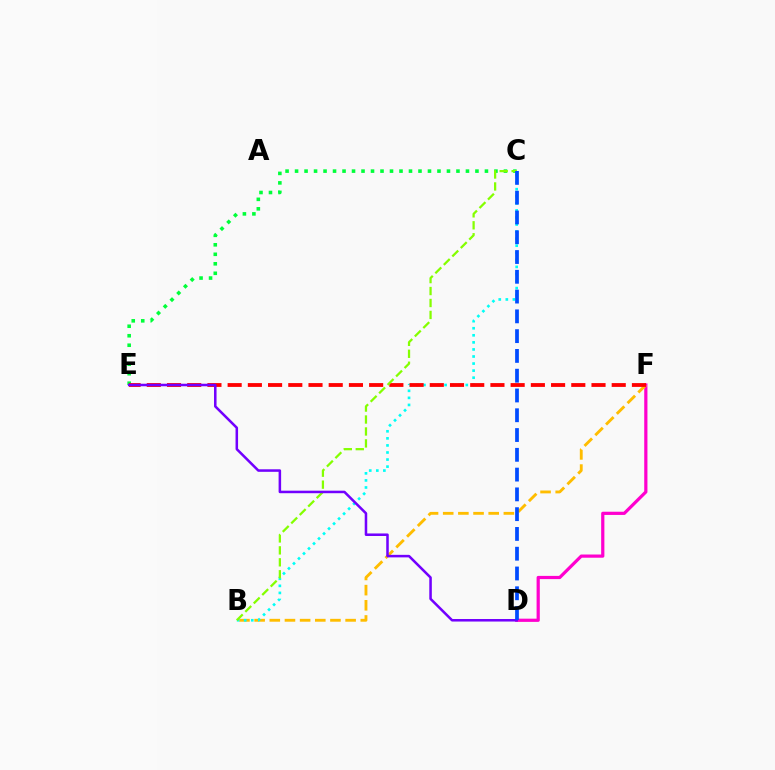{('C', 'E'): [{'color': '#00ff39', 'line_style': 'dotted', 'thickness': 2.58}], ('D', 'F'): [{'color': '#ff00cf', 'line_style': 'solid', 'thickness': 2.31}], ('B', 'F'): [{'color': '#ffbd00', 'line_style': 'dashed', 'thickness': 2.06}], ('B', 'C'): [{'color': '#00fff6', 'line_style': 'dotted', 'thickness': 1.92}, {'color': '#84ff00', 'line_style': 'dashed', 'thickness': 1.62}], ('E', 'F'): [{'color': '#ff0000', 'line_style': 'dashed', 'thickness': 2.75}], ('D', 'E'): [{'color': '#7200ff', 'line_style': 'solid', 'thickness': 1.82}], ('C', 'D'): [{'color': '#004bff', 'line_style': 'dashed', 'thickness': 2.69}]}